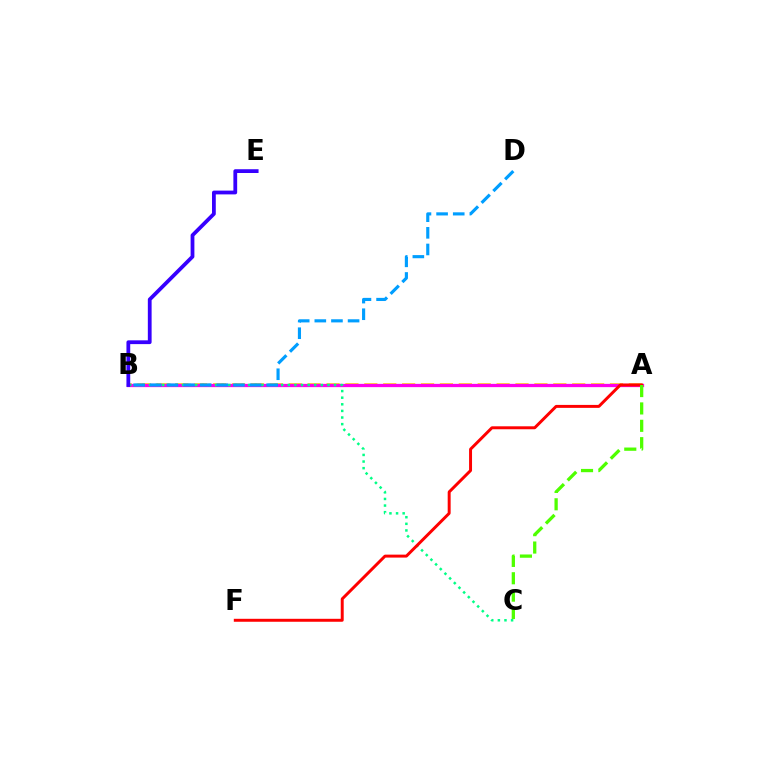{('A', 'B'): [{'color': '#ffd500', 'line_style': 'dashed', 'thickness': 2.57}, {'color': '#ff00ed', 'line_style': 'solid', 'thickness': 2.35}], ('B', 'C'): [{'color': '#00ff86', 'line_style': 'dotted', 'thickness': 1.8}], ('B', 'D'): [{'color': '#009eff', 'line_style': 'dashed', 'thickness': 2.26}], ('A', 'F'): [{'color': '#ff0000', 'line_style': 'solid', 'thickness': 2.13}], ('A', 'C'): [{'color': '#4fff00', 'line_style': 'dashed', 'thickness': 2.36}], ('B', 'E'): [{'color': '#3700ff', 'line_style': 'solid', 'thickness': 2.72}]}